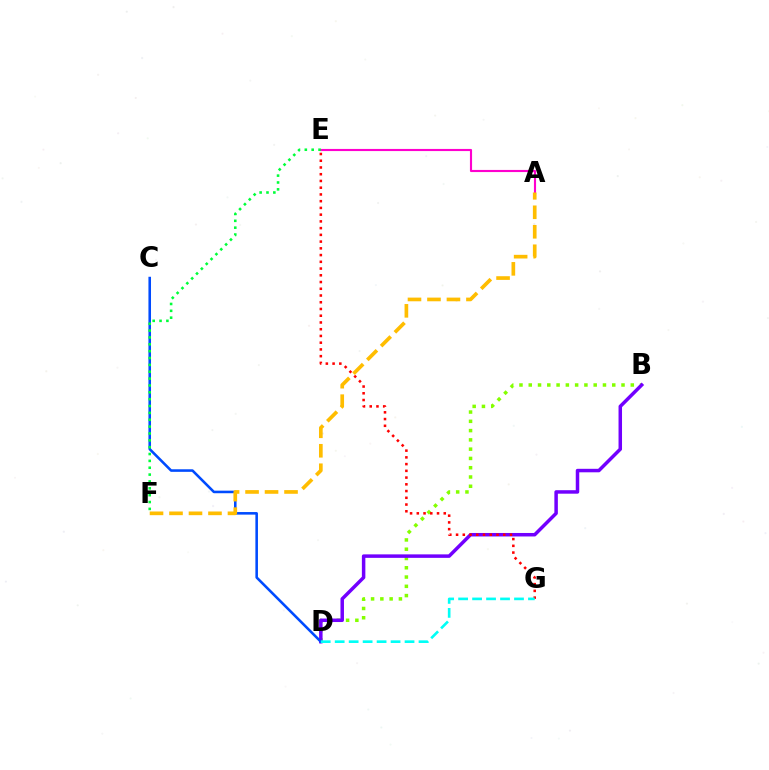{('B', 'D'): [{'color': '#84ff00', 'line_style': 'dotted', 'thickness': 2.52}, {'color': '#7200ff', 'line_style': 'solid', 'thickness': 2.51}], ('E', 'G'): [{'color': '#ff0000', 'line_style': 'dotted', 'thickness': 1.83}], ('C', 'D'): [{'color': '#004bff', 'line_style': 'solid', 'thickness': 1.85}], ('A', 'E'): [{'color': '#ff00cf', 'line_style': 'solid', 'thickness': 1.54}], ('E', 'F'): [{'color': '#00ff39', 'line_style': 'dotted', 'thickness': 1.86}], ('A', 'F'): [{'color': '#ffbd00', 'line_style': 'dashed', 'thickness': 2.65}], ('D', 'G'): [{'color': '#00fff6', 'line_style': 'dashed', 'thickness': 1.9}]}